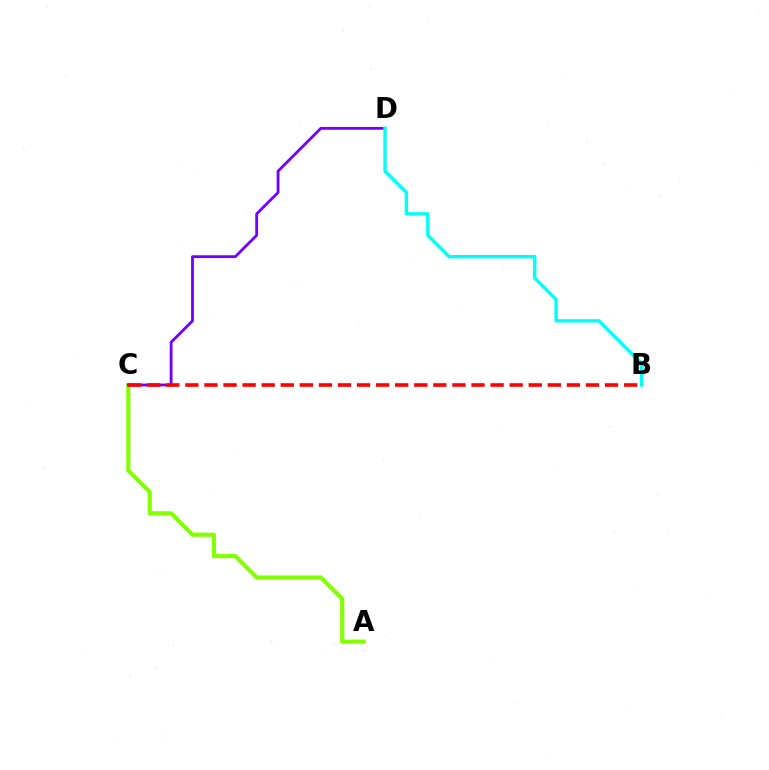{('A', 'C'): [{'color': '#84ff00', 'line_style': 'solid', 'thickness': 2.99}], ('C', 'D'): [{'color': '#7200ff', 'line_style': 'solid', 'thickness': 2.03}], ('B', 'C'): [{'color': '#ff0000', 'line_style': 'dashed', 'thickness': 2.59}], ('B', 'D'): [{'color': '#00fff6', 'line_style': 'solid', 'thickness': 2.43}]}